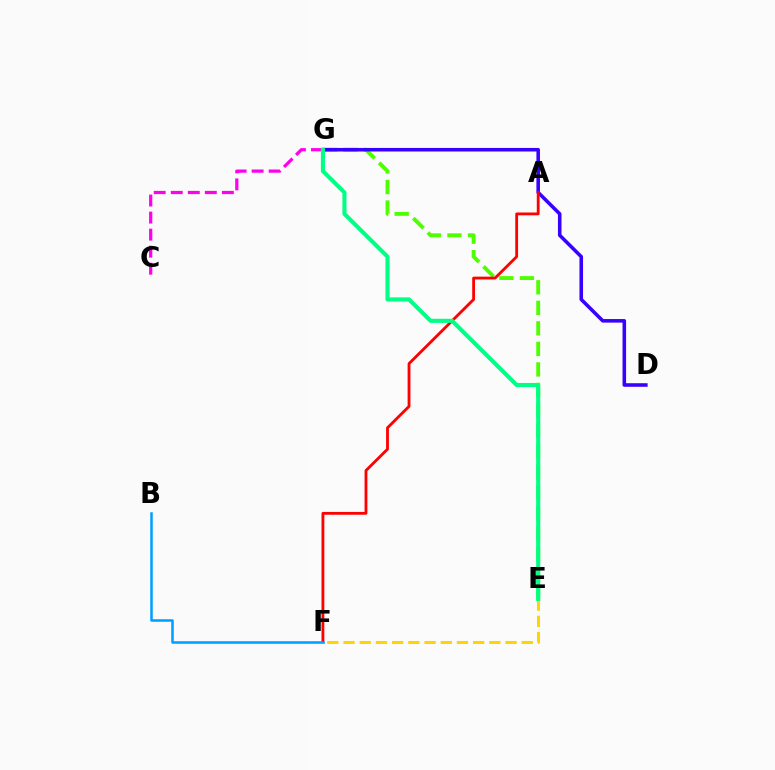{('E', 'G'): [{'color': '#4fff00', 'line_style': 'dashed', 'thickness': 2.79}, {'color': '#00ff86', 'line_style': 'solid', 'thickness': 2.95}], ('D', 'G'): [{'color': '#3700ff', 'line_style': 'solid', 'thickness': 2.56}], ('A', 'F'): [{'color': '#ff0000', 'line_style': 'solid', 'thickness': 2.03}], ('C', 'G'): [{'color': '#ff00ed', 'line_style': 'dashed', 'thickness': 2.32}], ('B', 'F'): [{'color': '#009eff', 'line_style': 'solid', 'thickness': 1.82}], ('E', 'F'): [{'color': '#ffd500', 'line_style': 'dashed', 'thickness': 2.2}]}